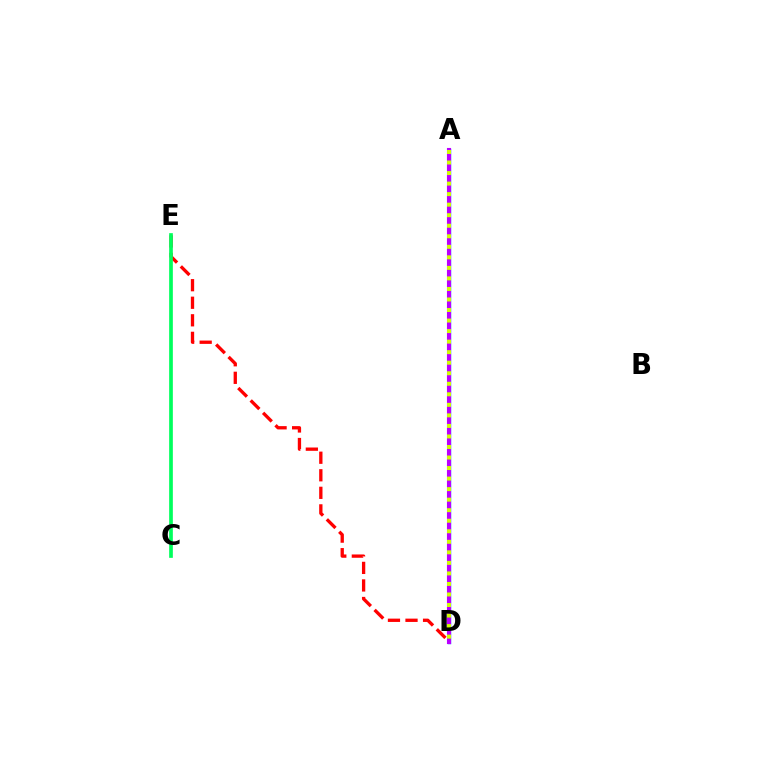{('D', 'E'): [{'color': '#ff0000', 'line_style': 'dashed', 'thickness': 2.38}], ('A', 'D'): [{'color': '#0074ff', 'line_style': 'solid', 'thickness': 2.45}, {'color': '#b900ff', 'line_style': 'solid', 'thickness': 2.95}, {'color': '#d1ff00', 'line_style': 'dotted', 'thickness': 2.86}], ('C', 'E'): [{'color': '#00ff5c', 'line_style': 'solid', 'thickness': 2.66}]}